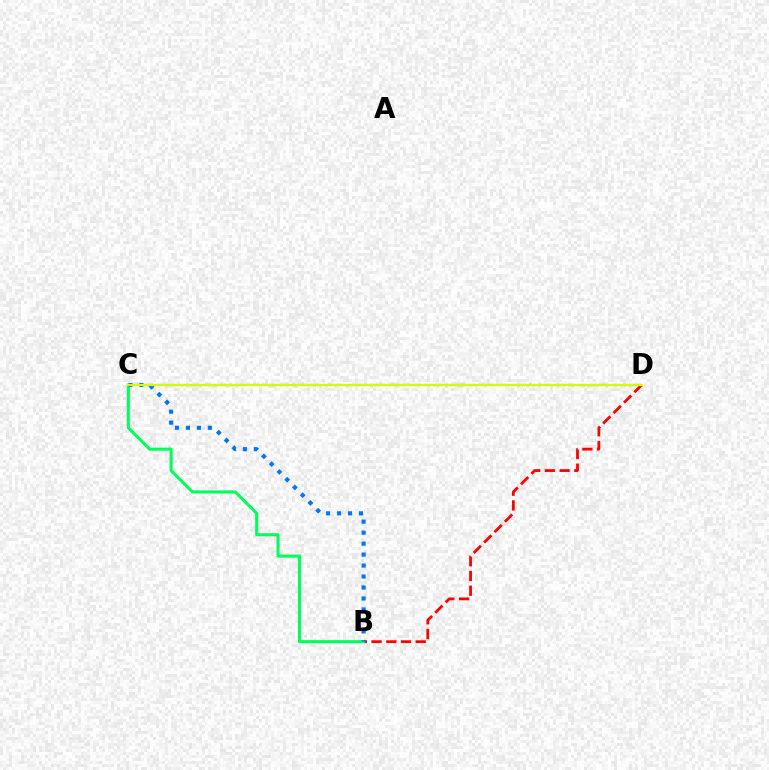{('C', 'D'): [{'color': '#b900ff', 'line_style': 'dashed', 'thickness': 1.5}, {'color': '#d1ff00', 'line_style': 'solid', 'thickness': 1.63}], ('B', 'D'): [{'color': '#ff0000', 'line_style': 'dashed', 'thickness': 2.0}], ('B', 'C'): [{'color': '#00ff5c', 'line_style': 'solid', 'thickness': 2.2}, {'color': '#0074ff', 'line_style': 'dotted', 'thickness': 2.98}]}